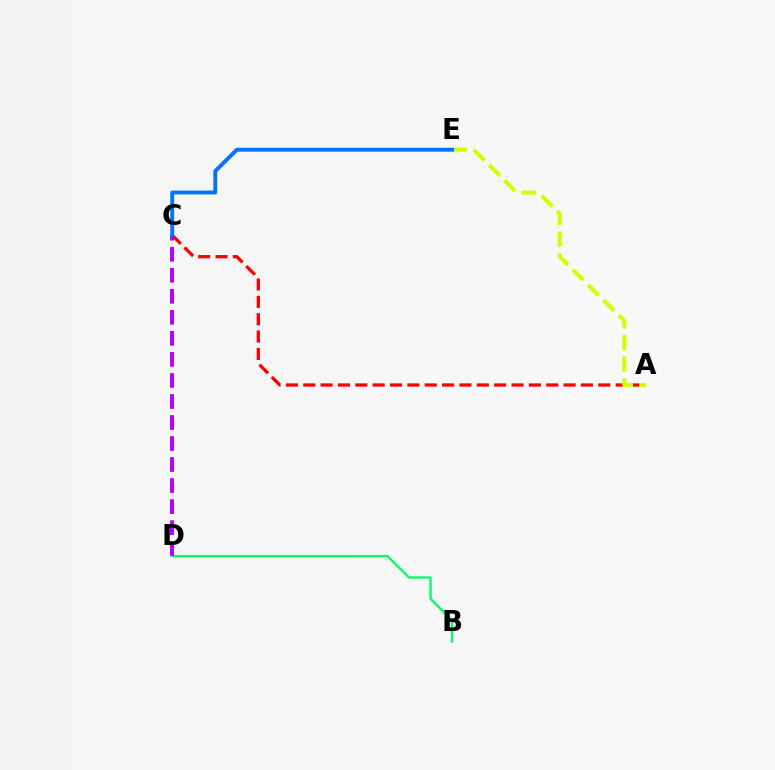{('B', 'D'): [{'color': '#00ff5c', 'line_style': 'solid', 'thickness': 1.64}], ('C', 'D'): [{'color': '#b900ff', 'line_style': 'dashed', 'thickness': 2.86}], ('A', 'C'): [{'color': '#ff0000', 'line_style': 'dashed', 'thickness': 2.36}], ('A', 'E'): [{'color': '#d1ff00', 'line_style': 'dashed', 'thickness': 2.95}], ('C', 'E'): [{'color': '#0074ff', 'line_style': 'solid', 'thickness': 2.8}]}